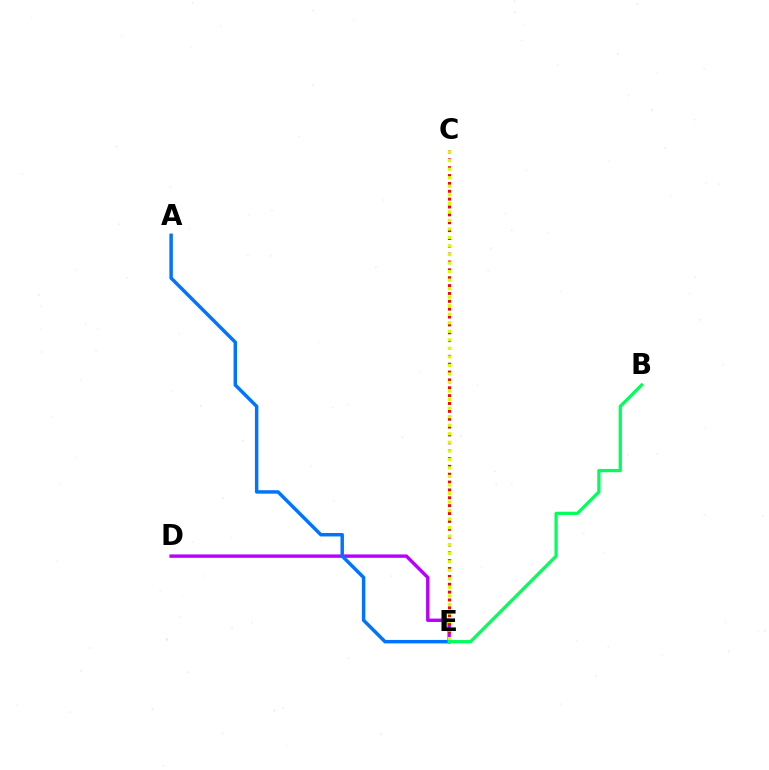{('D', 'E'): [{'color': '#b900ff', 'line_style': 'solid', 'thickness': 2.45}], ('C', 'E'): [{'color': '#ff0000', 'line_style': 'dotted', 'thickness': 2.14}, {'color': '#d1ff00', 'line_style': 'dotted', 'thickness': 2.32}], ('A', 'E'): [{'color': '#0074ff', 'line_style': 'solid', 'thickness': 2.49}], ('B', 'E'): [{'color': '#00ff5c', 'line_style': 'solid', 'thickness': 2.34}]}